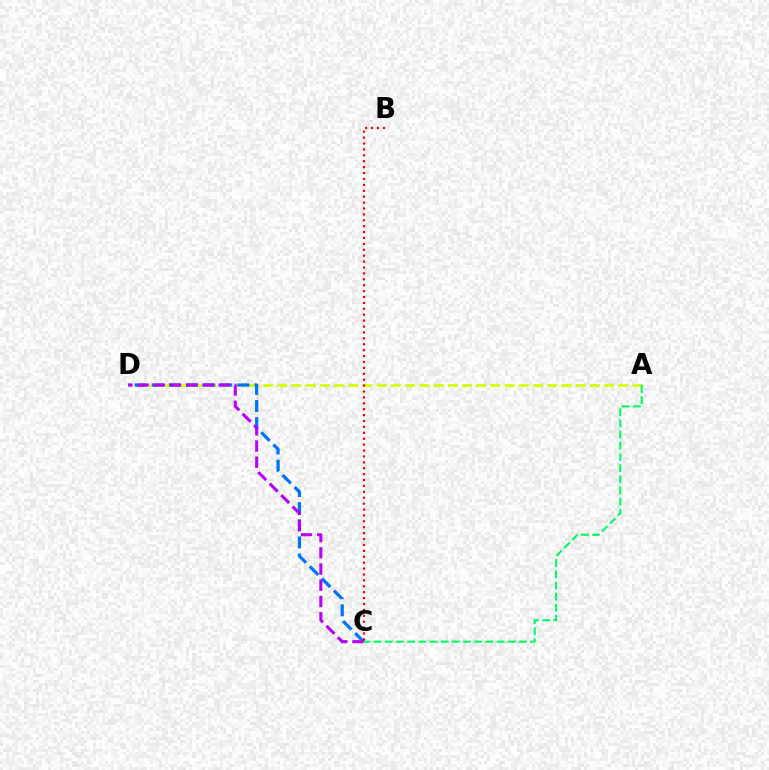{('A', 'D'): [{'color': '#d1ff00', 'line_style': 'dashed', 'thickness': 1.93}], ('C', 'D'): [{'color': '#0074ff', 'line_style': 'dashed', 'thickness': 2.33}, {'color': '#b900ff', 'line_style': 'dashed', 'thickness': 2.2}], ('A', 'C'): [{'color': '#00ff5c', 'line_style': 'dashed', 'thickness': 1.52}], ('B', 'C'): [{'color': '#ff0000', 'line_style': 'dotted', 'thickness': 1.6}]}